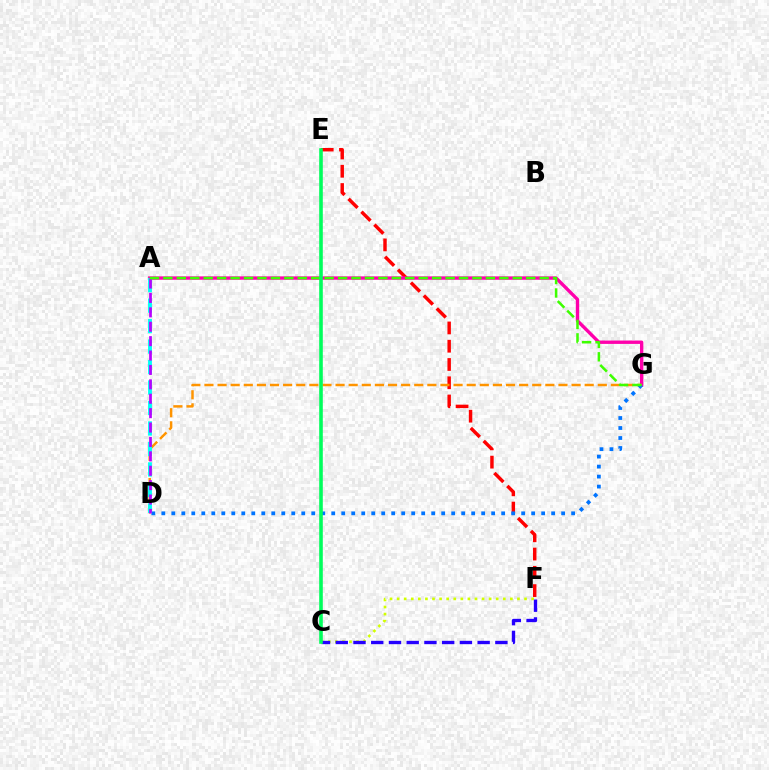{('E', 'F'): [{'color': '#ff0000', 'line_style': 'dashed', 'thickness': 2.48}], ('A', 'G'): [{'color': '#ff00ac', 'line_style': 'solid', 'thickness': 2.42}, {'color': '#3dff00', 'line_style': 'dashed', 'thickness': 1.83}], ('C', 'F'): [{'color': '#d1ff00', 'line_style': 'dotted', 'thickness': 1.92}, {'color': '#2500ff', 'line_style': 'dashed', 'thickness': 2.41}], ('D', 'G'): [{'color': '#ff9400', 'line_style': 'dashed', 'thickness': 1.78}, {'color': '#0074ff', 'line_style': 'dotted', 'thickness': 2.72}], ('A', 'D'): [{'color': '#00fff6', 'line_style': 'dashed', 'thickness': 2.78}, {'color': '#b900ff', 'line_style': 'dashed', 'thickness': 1.96}], ('C', 'E'): [{'color': '#00ff5c', 'line_style': 'solid', 'thickness': 2.59}]}